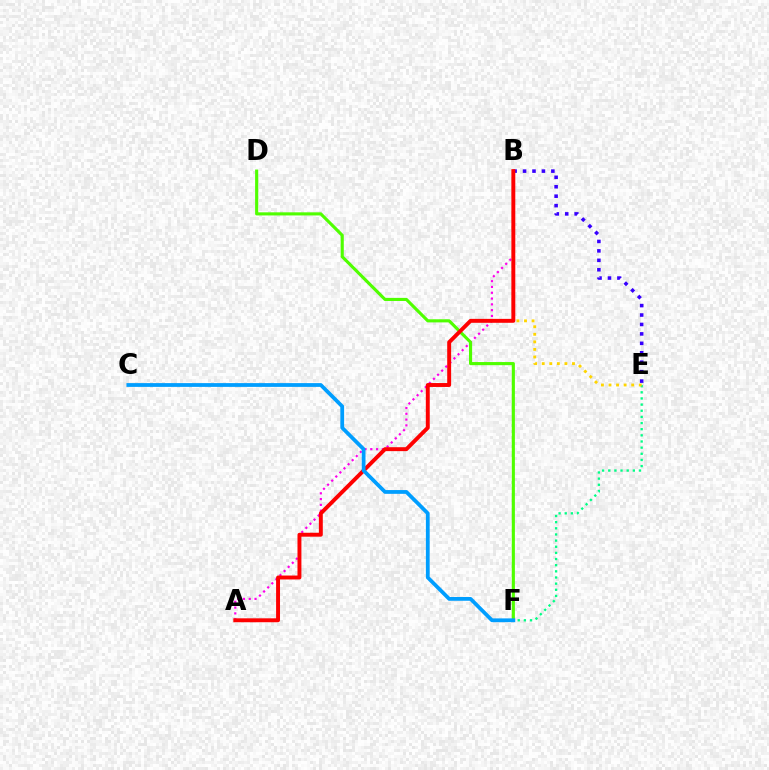{('A', 'B'): [{'color': '#ff00ed', 'line_style': 'dotted', 'thickness': 1.57}, {'color': '#ff0000', 'line_style': 'solid', 'thickness': 2.82}], ('B', 'E'): [{'color': '#3700ff', 'line_style': 'dotted', 'thickness': 2.56}, {'color': '#ffd500', 'line_style': 'dotted', 'thickness': 2.05}], ('D', 'F'): [{'color': '#4fff00', 'line_style': 'solid', 'thickness': 2.25}], ('E', 'F'): [{'color': '#00ff86', 'line_style': 'dotted', 'thickness': 1.67}], ('C', 'F'): [{'color': '#009eff', 'line_style': 'solid', 'thickness': 2.72}]}